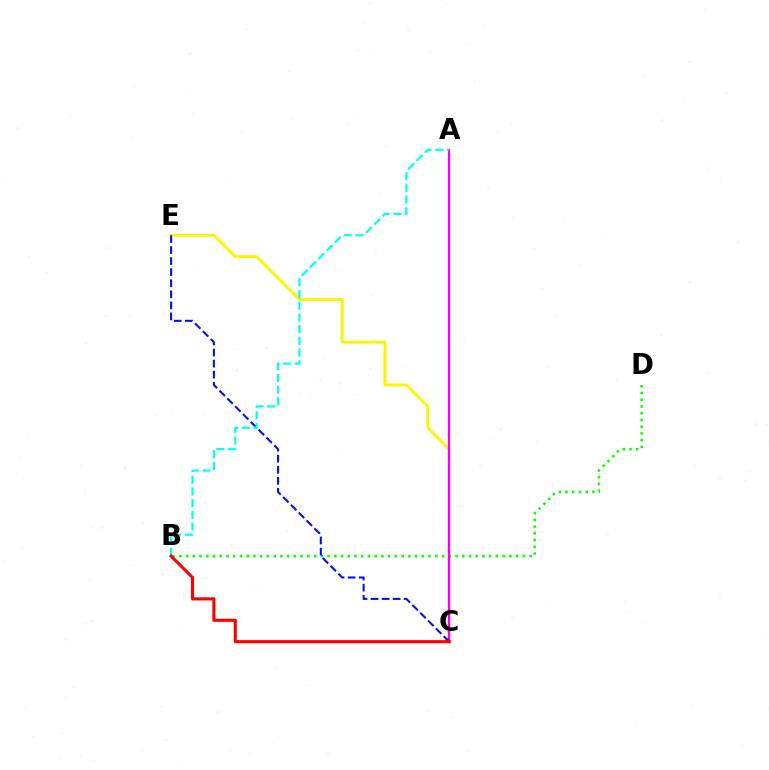{('C', 'E'): [{'color': '#fcf500', 'line_style': 'solid', 'thickness': 2.09}, {'color': '#0010ff', 'line_style': 'dashed', 'thickness': 1.5}], ('B', 'D'): [{'color': '#08ff00', 'line_style': 'dotted', 'thickness': 1.83}], ('A', 'C'): [{'color': '#ee00ff', 'line_style': 'solid', 'thickness': 1.64}], ('A', 'B'): [{'color': '#00fff6', 'line_style': 'dashed', 'thickness': 1.59}], ('B', 'C'): [{'color': '#ff0000', 'line_style': 'solid', 'thickness': 2.23}]}